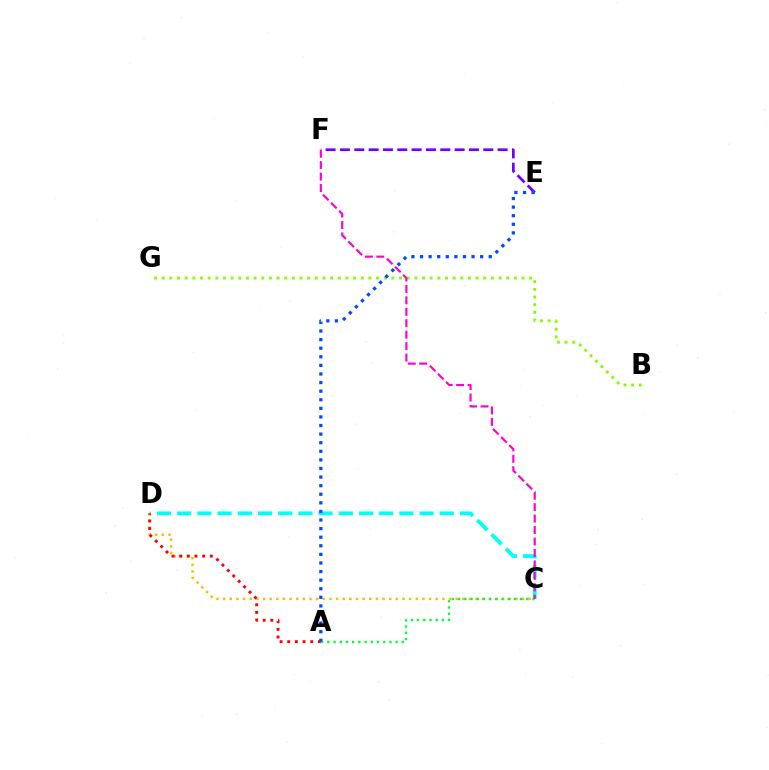{('C', 'D'): [{'color': '#ffbd00', 'line_style': 'dotted', 'thickness': 1.81}, {'color': '#00fff6', 'line_style': 'dashed', 'thickness': 2.74}], ('E', 'F'): [{'color': '#7200ff', 'line_style': 'dashed', 'thickness': 1.95}], ('B', 'G'): [{'color': '#84ff00', 'line_style': 'dotted', 'thickness': 2.08}], ('A', 'D'): [{'color': '#ff0000', 'line_style': 'dotted', 'thickness': 2.08}], ('A', 'C'): [{'color': '#00ff39', 'line_style': 'dotted', 'thickness': 1.69}], ('C', 'F'): [{'color': '#ff00cf', 'line_style': 'dashed', 'thickness': 1.55}], ('A', 'E'): [{'color': '#004bff', 'line_style': 'dotted', 'thickness': 2.33}]}